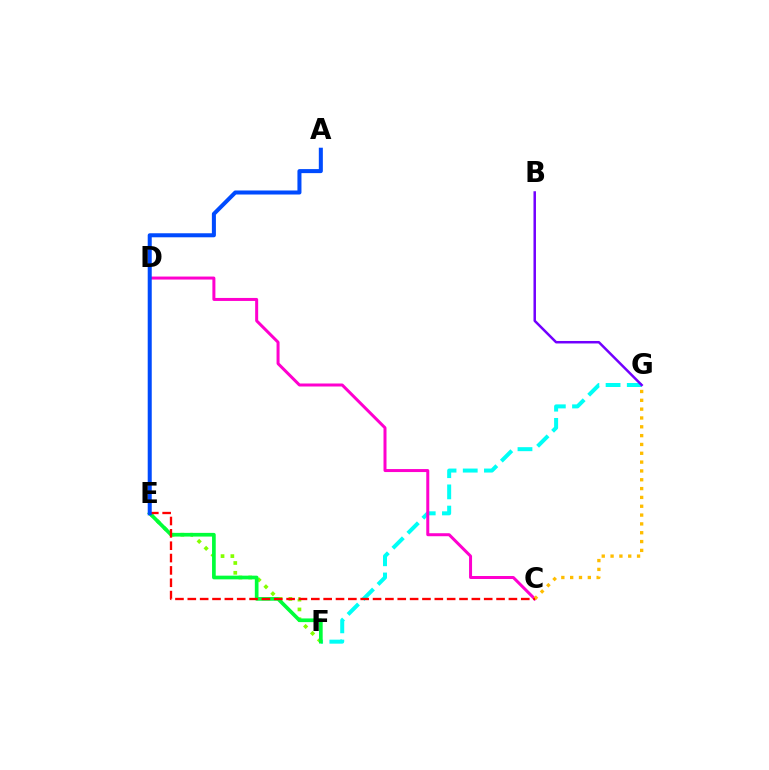{('F', 'G'): [{'color': '#00fff6', 'line_style': 'dashed', 'thickness': 2.88}], ('E', 'F'): [{'color': '#84ff00', 'line_style': 'dotted', 'thickness': 2.67}, {'color': '#00ff39', 'line_style': 'solid', 'thickness': 2.65}], ('B', 'G'): [{'color': '#7200ff', 'line_style': 'solid', 'thickness': 1.79}], ('C', 'D'): [{'color': '#ff00cf', 'line_style': 'solid', 'thickness': 2.16}], ('C', 'G'): [{'color': '#ffbd00', 'line_style': 'dotted', 'thickness': 2.4}], ('C', 'E'): [{'color': '#ff0000', 'line_style': 'dashed', 'thickness': 1.68}], ('A', 'E'): [{'color': '#004bff', 'line_style': 'solid', 'thickness': 2.9}]}